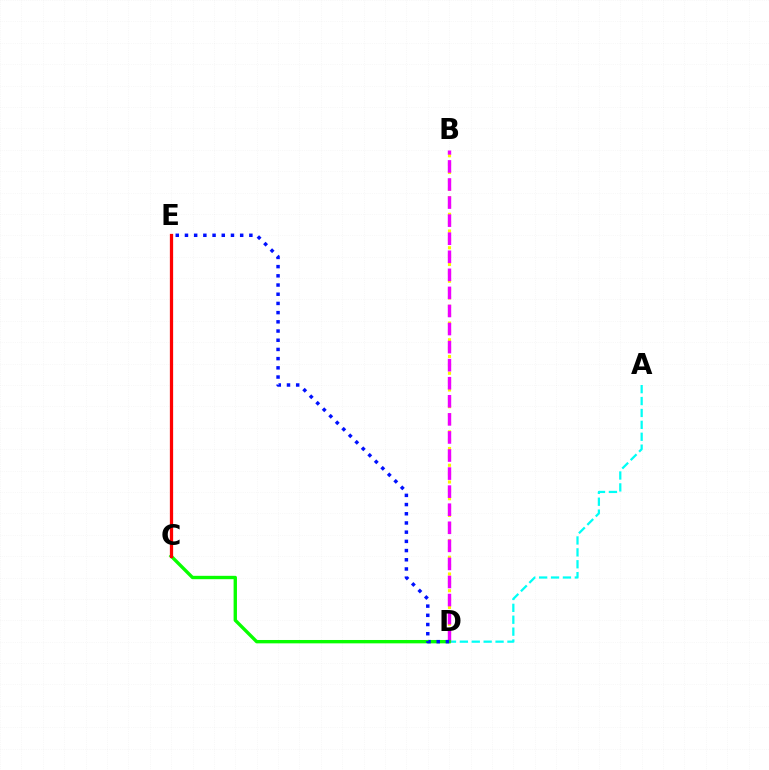{('A', 'D'): [{'color': '#00fff6', 'line_style': 'dashed', 'thickness': 1.62}], ('B', 'D'): [{'color': '#fcf500', 'line_style': 'dotted', 'thickness': 2.27}, {'color': '#ee00ff', 'line_style': 'dashed', 'thickness': 2.45}], ('C', 'D'): [{'color': '#08ff00', 'line_style': 'solid', 'thickness': 2.42}], ('D', 'E'): [{'color': '#0010ff', 'line_style': 'dotted', 'thickness': 2.5}], ('C', 'E'): [{'color': '#ff0000', 'line_style': 'solid', 'thickness': 2.34}]}